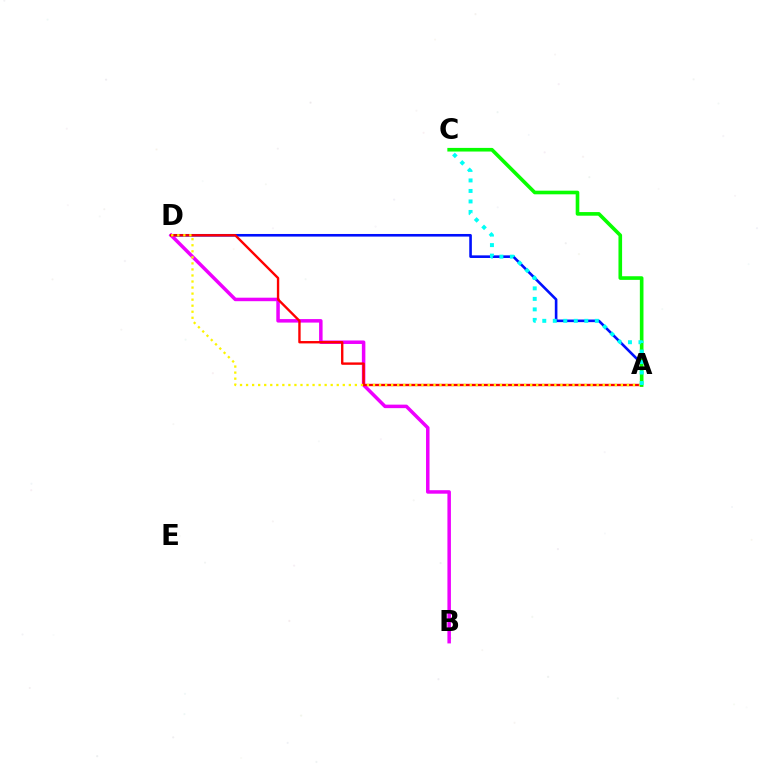{('A', 'D'): [{'color': '#0010ff', 'line_style': 'solid', 'thickness': 1.88}, {'color': '#ff0000', 'line_style': 'solid', 'thickness': 1.71}, {'color': '#fcf500', 'line_style': 'dotted', 'thickness': 1.64}], ('B', 'D'): [{'color': '#ee00ff', 'line_style': 'solid', 'thickness': 2.52}], ('A', 'C'): [{'color': '#08ff00', 'line_style': 'solid', 'thickness': 2.61}, {'color': '#00fff6', 'line_style': 'dotted', 'thickness': 2.85}]}